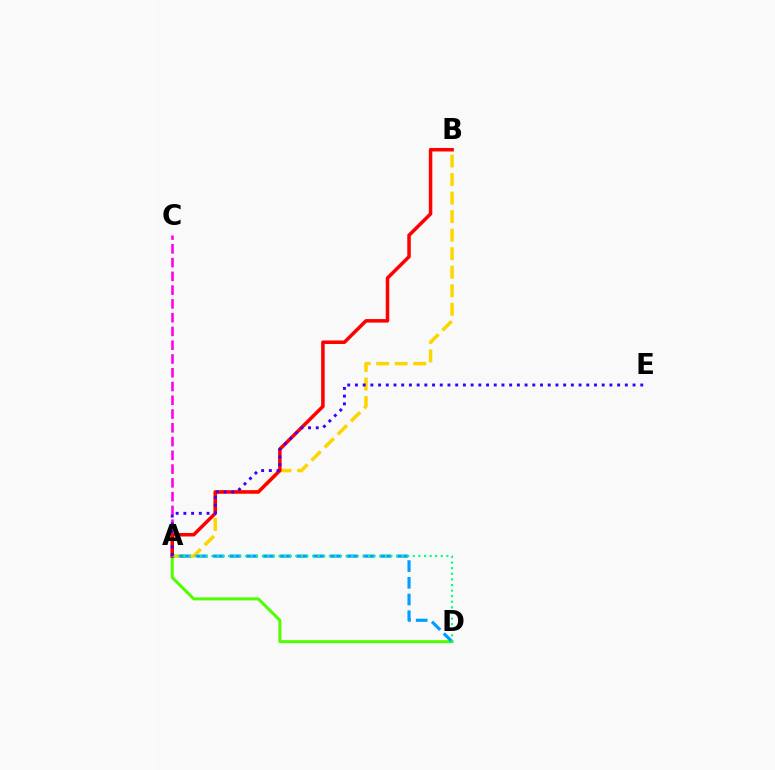{('A', 'D'): [{'color': '#4fff00', 'line_style': 'solid', 'thickness': 2.16}, {'color': '#009eff', 'line_style': 'dashed', 'thickness': 2.27}, {'color': '#00ff86', 'line_style': 'dotted', 'thickness': 1.52}], ('A', 'B'): [{'color': '#ffd500', 'line_style': 'dashed', 'thickness': 2.52}, {'color': '#ff0000', 'line_style': 'solid', 'thickness': 2.53}], ('A', 'C'): [{'color': '#ff00ed', 'line_style': 'dashed', 'thickness': 1.87}], ('A', 'E'): [{'color': '#3700ff', 'line_style': 'dotted', 'thickness': 2.1}]}